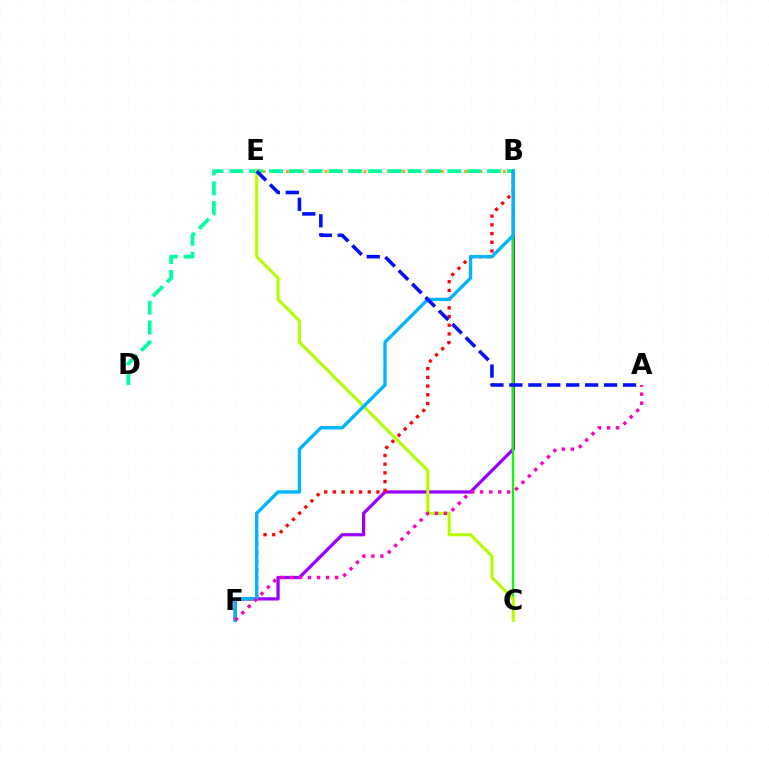{('B', 'F'): [{'color': '#9b00ff', 'line_style': 'solid', 'thickness': 2.33}, {'color': '#ff0000', 'line_style': 'dotted', 'thickness': 2.37}, {'color': '#00b5ff', 'line_style': 'solid', 'thickness': 2.4}], ('B', 'E'): [{'color': '#ffa500', 'line_style': 'dotted', 'thickness': 2.1}], ('B', 'D'): [{'color': '#00ff9d', 'line_style': 'dashed', 'thickness': 2.69}], ('B', 'C'): [{'color': '#08ff00', 'line_style': 'solid', 'thickness': 1.62}], ('C', 'E'): [{'color': '#b3ff00', 'line_style': 'solid', 'thickness': 2.23}], ('A', 'F'): [{'color': '#ff00bd', 'line_style': 'dotted', 'thickness': 2.45}], ('A', 'E'): [{'color': '#0010ff', 'line_style': 'dashed', 'thickness': 2.57}]}